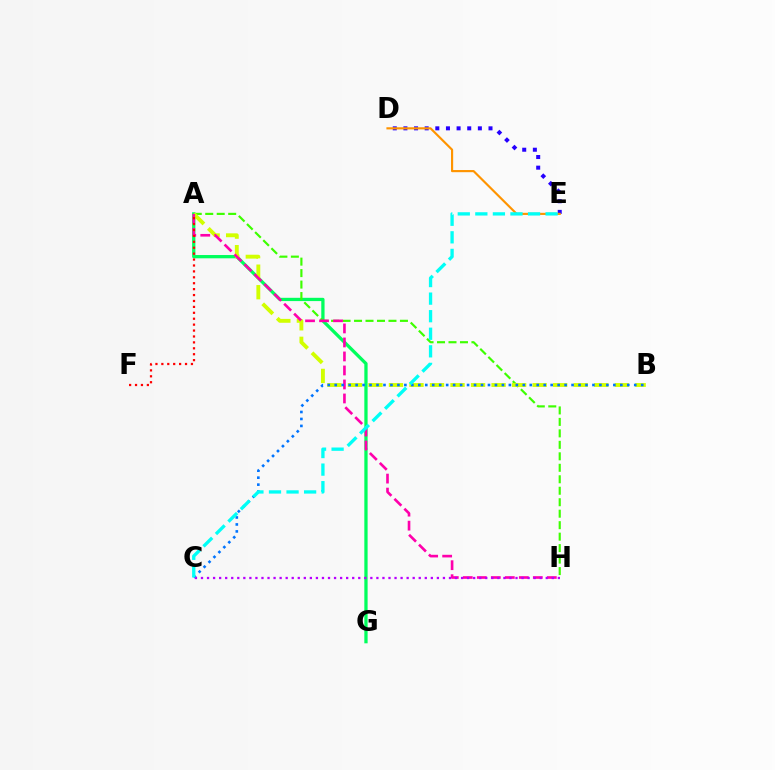{('A', 'G'): [{'color': '#00ff5c', 'line_style': 'solid', 'thickness': 2.36}], ('A', 'H'): [{'color': '#3dff00', 'line_style': 'dashed', 'thickness': 1.56}, {'color': '#ff00ac', 'line_style': 'dashed', 'thickness': 1.9}], ('A', 'B'): [{'color': '#d1ff00', 'line_style': 'dashed', 'thickness': 2.79}], ('D', 'E'): [{'color': '#2500ff', 'line_style': 'dotted', 'thickness': 2.89}, {'color': '#ff9400', 'line_style': 'solid', 'thickness': 1.55}], ('B', 'C'): [{'color': '#0074ff', 'line_style': 'dotted', 'thickness': 1.89}], ('A', 'F'): [{'color': '#ff0000', 'line_style': 'dotted', 'thickness': 1.61}], ('C', 'H'): [{'color': '#b900ff', 'line_style': 'dotted', 'thickness': 1.64}], ('C', 'E'): [{'color': '#00fff6', 'line_style': 'dashed', 'thickness': 2.39}]}